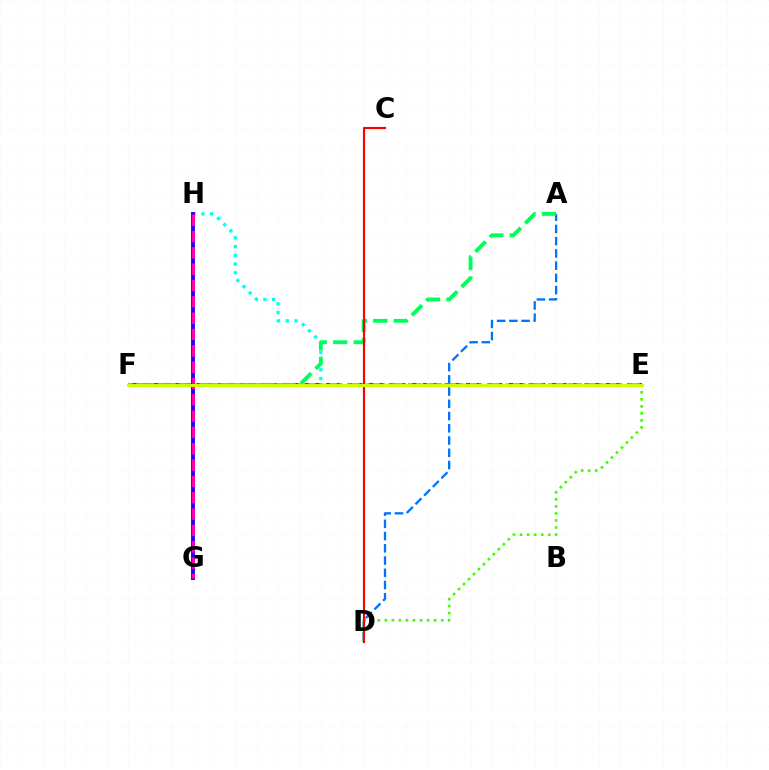{('E', 'F'): [{'color': '#ff9400', 'line_style': 'dashed', 'thickness': 2.72}, {'color': '#b900ff', 'line_style': 'dotted', 'thickness': 2.92}, {'color': '#d1ff00', 'line_style': 'solid', 'thickness': 2.1}], ('E', 'H'): [{'color': '#00fff6', 'line_style': 'dotted', 'thickness': 2.38}], ('A', 'D'): [{'color': '#0074ff', 'line_style': 'dashed', 'thickness': 1.66}], ('D', 'E'): [{'color': '#3dff00', 'line_style': 'dotted', 'thickness': 1.91}], ('A', 'F'): [{'color': '#00ff5c', 'line_style': 'dashed', 'thickness': 2.78}], ('G', 'H'): [{'color': '#2500ff', 'line_style': 'solid', 'thickness': 2.81}, {'color': '#ff00ac', 'line_style': 'dashed', 'thickness': 2.22}], ('C', 'D'): [{'color': '#ff0000', 'line_style': 'solid', 'thickness': 1.56}]}